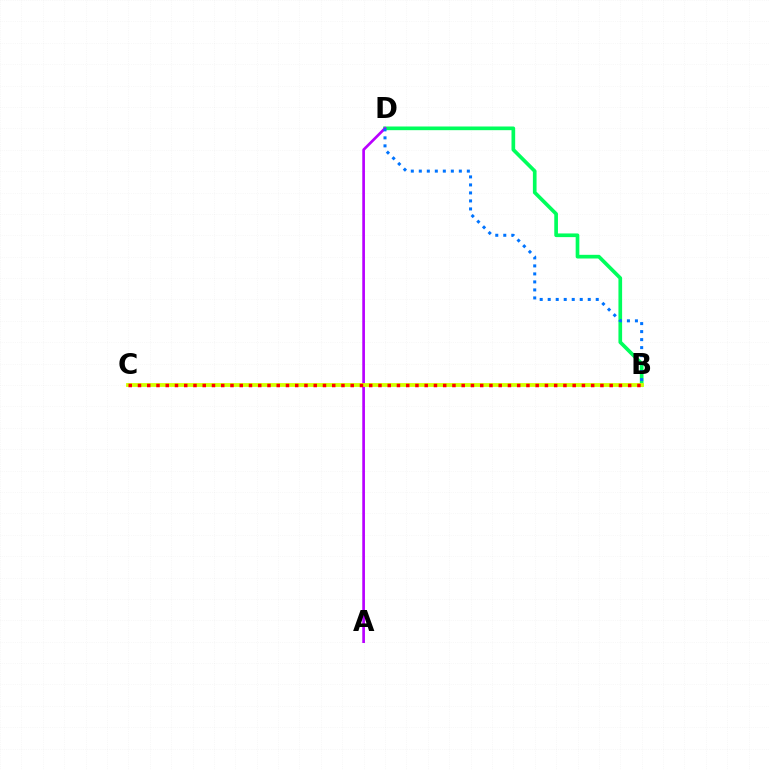{('B', 'D'): [{'color': '#00ff5c', 'line_style': 'solid', 'thickness': 2.65}, {'color': '#0074ff', 'line_style': 'dotted', 'thickness': 2.18}], ('A', 'D'): [{'color': '#b900ff', 'line_style': 'solid', 'thickness': 1.93}], ('B', 'C'): [{'color': '#d1ff00', 'line_style': 'solid', 'thickness': 2.74}, {'color': '#ff0000', 'line_style': 'dotted', 'thickness': 2.51}]}